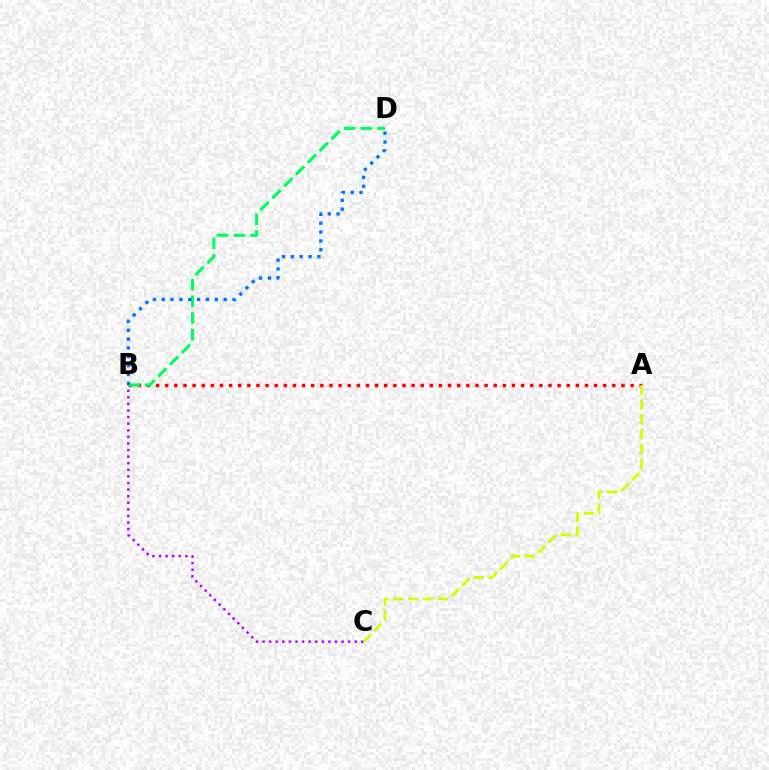{('A', 'B'): [{'color': '#ff0000', 'line_style': 'dotted', 'thickness': 2.48}], ('B', 'C'): [{'color': '#b900ff', 'line_style': 'dotted', 'thickness': 1.79}], ('B', 'D'): [{'color': '#00ff5c', 'line_style': 'dashed', 'thickness': 2.27}, {'color': '#0074ff', 'line_style': 'dotted', 'thickness': 2.41}], ('A', 'C'): [{'color': '#d1ff00', 'line_style': 'dashed', 'thickness': 2.03}]}